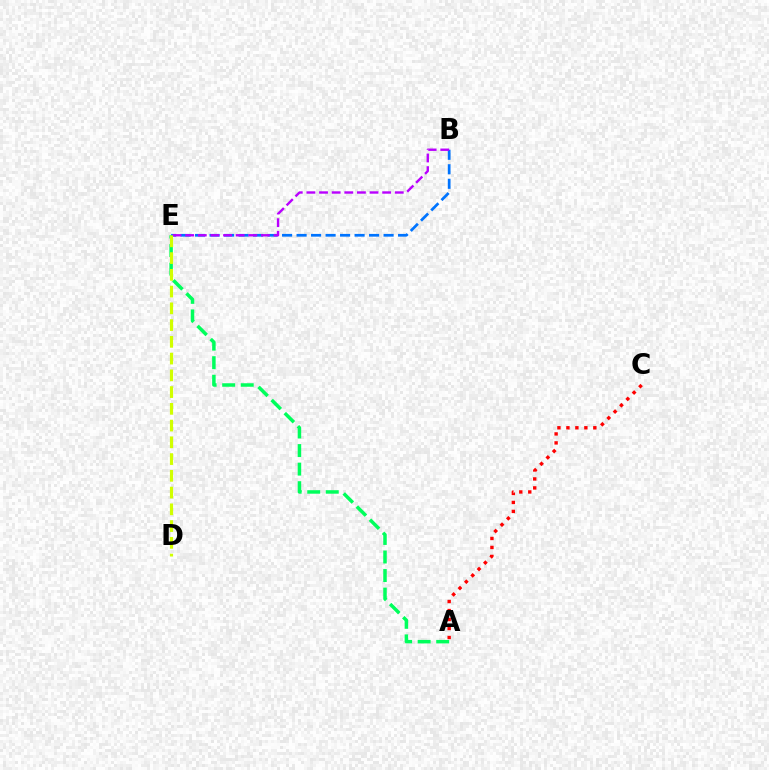{('B', 'E'): [{'color': '#0074ff', 'line_style': 'dashed', 'thickness': 1.97}, {'color': '#b900ff', 'line_style': 'dashed', 'thickness': 1.71}], ('A', 'E'): [{'color': '#00ff5c', 'line_style': 'dashed', 'thickness': 2.52}], ('D', 'E'): [{'color': '#d1ff00', 'line_style': 'dashed', 'thickness': 2.28}], ('A', 'C'): [{'color': '#ff0000', 'line_style': 'dotted', 'thickness': 2.44}]}